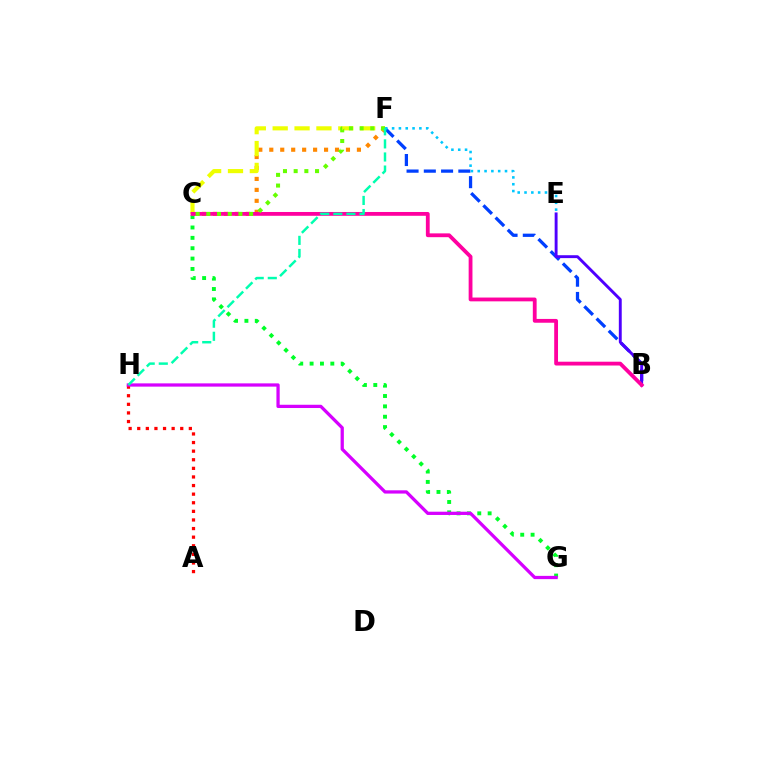{('C', 'G'): [{'color': '#00ff27', 'line_style': 'dotted', 'thickness': 2.82}], ('A', 'H'): [{'color': '#ff0000', 'line_style': 'dotted', 'thickness': 2.34}], ('C', 'F'): [{'color': '#ff8800', 'line_style': 'dotted', 'thickness': 2.98}, {'color': '#eeff00', 'line_style': 'dashed', 'thickness': 2.97}, {'color': '#66ff00', 'line_style': 'dotted', 'thickness': 2.9}], ('B', 'F'): [{'color': '#003fff', 'line_style': 'dashed', 'thickness': 2.34}], ('B', 'E'): [{'color': '#4f00ff', 'line_style': 'solid', 'thickness': 2.09}], ('E', 'F'): [{'color': '#00c7ff', 'line_style': 'dotted', 'thickness': 1.85}], ('B', 'C'): [{'color': '#ff00a0', 'line_style': 'solid', 'thickness': 2.74}], ('G', 'H'): [{'color': '#d600ff', 'line_style': 'solid', 'thickness': 2.35}], ('F', 'H'): [{'color': '#00ffaf', 'line_style': 'dashed', 'thickness': 1.78}]}